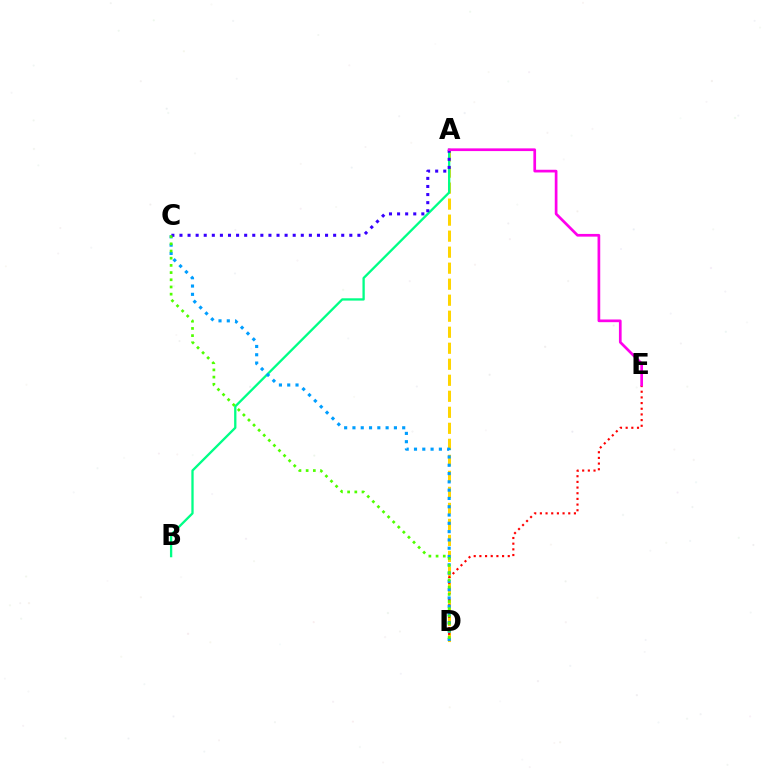{('A', 'D'): [{'color': '#ffd500', 'line_style': 'dashed', 'thickness': 2.18}], ('D', 'E'): [{'color': '#ff0000', 'line_style': 'dotted', 'thickness': 1.54}], ('A', 'B'): [{'color': '#00ff86', 'line_style': 'solid', 'thickness': 1.66}], ('C', 'D'): [{'color': '#009eff', 'line_style': 'dotted', 'thickness': 2.25}, {'color': '#4fff00', 'line_style': 'dotted', 'thickness': 1.95}], ('A', 'C'): [{'color': '#3700ff', 'line_style': 'dotted', 'thickness': 2.2}], ('A', 'E'): [{'color': '#ff00ed', 'line_style': 'solid', 'thickness': 1.94}]}